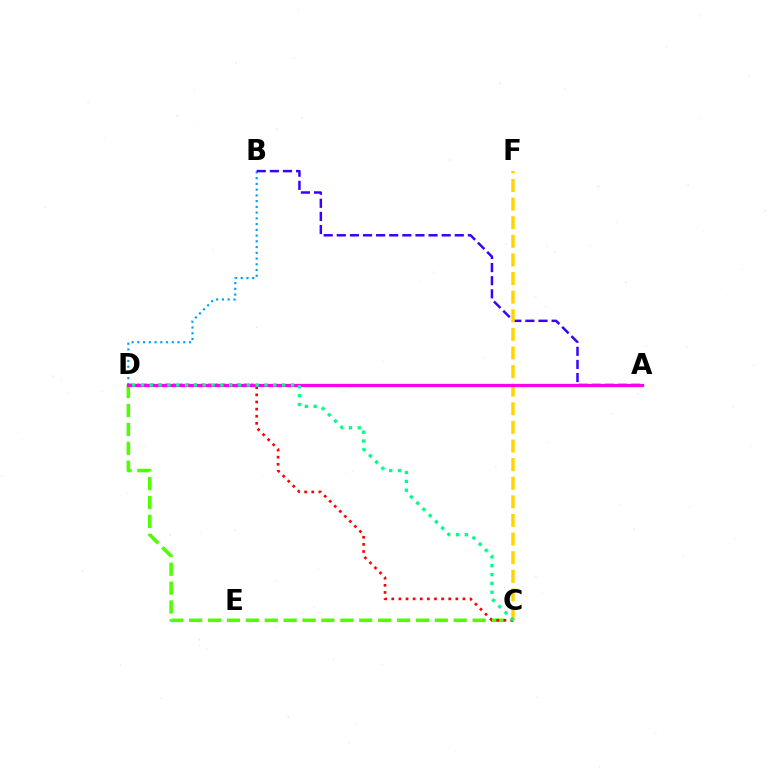{('B', 'D'): [{'color': '#009eff', 'line_style': 'dotted', 'thickness': 1.56}], ('A', 'B'): [{'color': '#3700ff', 'line_style': 'dashed', 'thickness': 1.78}], ('C', 'F'): [{'color': '#ffd500', 'line_style': 'dashed', 'thickness': 2.53}], ('C', 'D'): [{'color': '#4fff00', 'line_style': 'dashed', 'thickness': 2.57}, {'color': '#ff0000', 'line_style': 'dotted', 'thickness': 1.93}, {'color': '#00ff86', 'line_style': 'dotted', 'thickness': 2.4}], ('A', 'D'): [{'color': '#ff00ed', 'line_style': 'solid', 'thickness': 2.33}]}